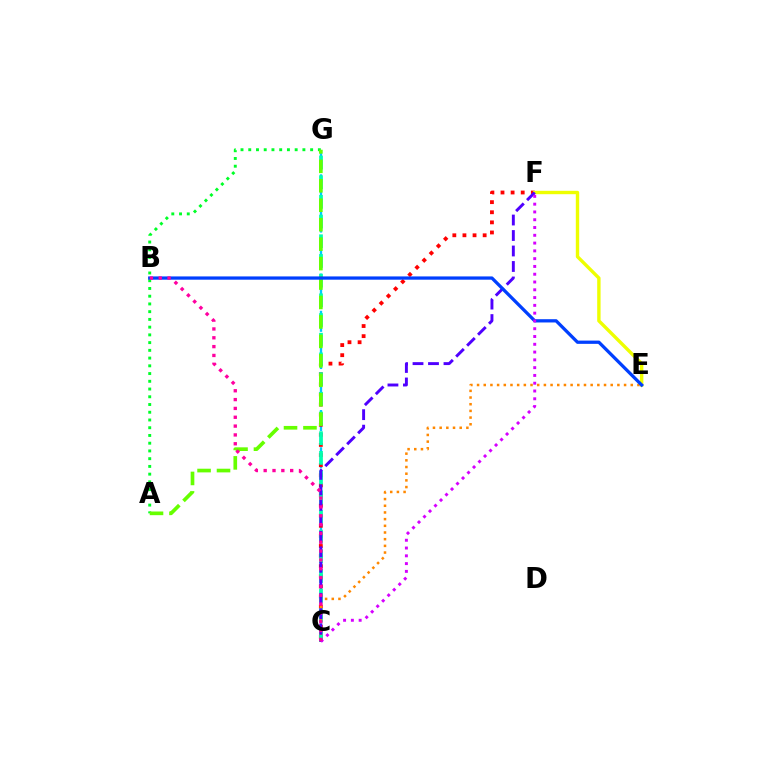{('C', 'G'): [{'color': '#00c7ff', 'line_style': 'dashed', 'thickness': 1.69}, {'color': '#00ffaf', 'line_style': 'dashed', 'thickness': 2.68}], ('C', 'F'): [{'color': '#ff0000', 'line_style': 'dotted', 'thickness': 2.75}, {'color': '#4f00ff', 'line_style': 'dashed', 'thickness': 2.1}, {'color': '#d600ff', 'line_style': 'dotted', 'thickness': 2.12}], ('A', 'G'): [{'color': '#00ff27', 'line_style': 'dotted', 'thickness': 2.1}, {'color': '#66ff00', 'line_style': 'dashed', 'thickness': 2.64}], ('C', 'E'): [{'color': '#ff8800', 'line_style': 'dotted', 'thickness': 1.82}], ('E', 'F'): [{'color': '#eeff00', 'line_style': 'solid', 'thickness': 2.44}], ('B', 'E'): [{'color': '#003fff', 'line_style': 'solid', 'thickness': 2.35}], ('B', 'C'): [{'color': '#ff00a0', 'line_style': 'dotted', 'thickness': 2.4}]}